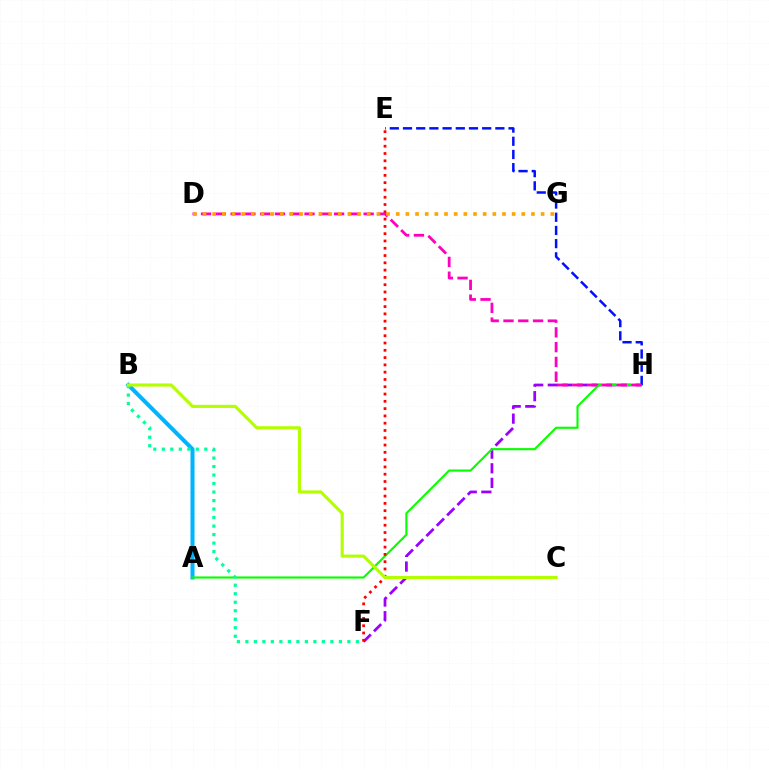{('A', 'B'): [{'color': '#00b5ff', 'line_style': 'solid', 'thickness': 2.9}], ('F', 'H'): [{'color': '#9b00ff', 'line_style': 'dashed', 'thickness': 1.99}], ('A', 'H'): [{'color': '#08ff00', 'line_style': 'solid', 'thickness': 1.54}], ('B', 'F'): [{'color': '#00ff9d', 'line_style': 'dotted', 'thickness': 2.31}], ('E', 'H'): [{'color': '#0010ff', 'line_style': 'dashed', 'thickness': 1.79}], ('E', 'F'): [{'color': '#ff0000', 'line_style': 'dotted', 'thickness': 1.98}], ('D', 'H'): [{'color': '#ff00bd', 'line_style': 'dashed', 'thickness': 2.01}], ('D', 'G'): [{'color': '#ffa500', 'line_style': 'dotted', 'thickness': 2.62}], ('B', 'C'): [{'color': '#b3ff00', 'line_style': 'solid', 'thickness': 2.25}]}